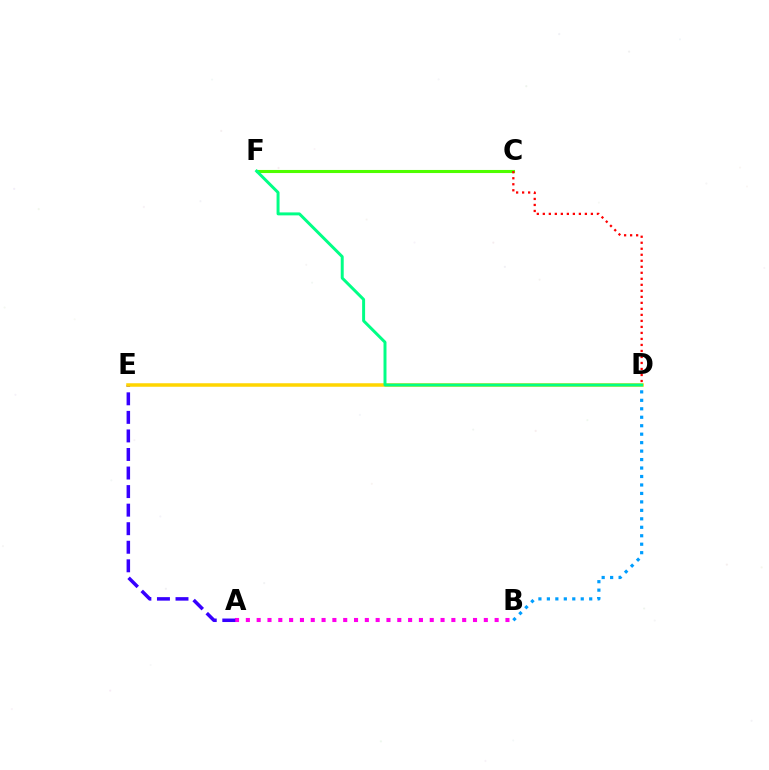{('A', 'B'): [{'color': '#ff00ed', 'line_style': 'dotted', 'thickness': 2.94}], ('A', 'E'): [{'color': '#3700ff', 'line_style': 'dashed', 'thickness': 2.52}], ('C', 'F'): [{'color': '#4fff00', 'line_style': 'solid', 'thickness': 2.22}], ('B', 'D'): [{'color': '#009eff', 'line_style': 'dotted', 'thickness': 2.3}], ('D', 'E'): [{'color': '#ffd500', 'line_style': 'solid', 'thickness': 2.53}], ('C', 'D'): [{'color': '#ff0000', 'line_style': 'dotted', 'thickness': 1.63}], ('D', 'F'): [{'color': '#00ff86', 'line_style': 'solid', 'thickness': 2.14}]}